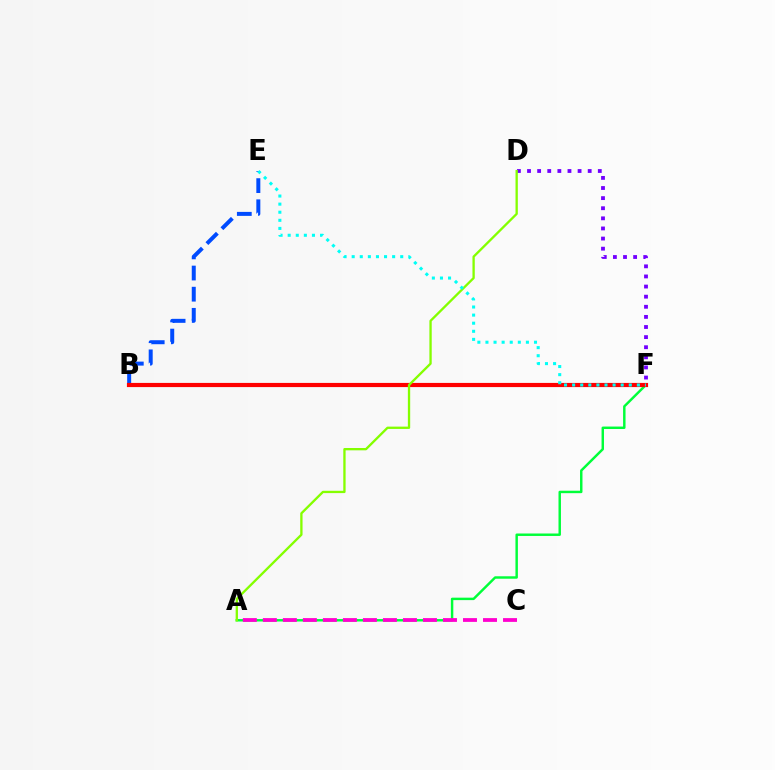{('B', 'E'): [{'color': '#004bff', 'line_style': 'dashed', 'thickness': 2.87}], ('B', 'F'): [{'color': '#ffbd00', 'line_style': 'dashed', 'thickness': 2.14}, {'color': '#ff0000', 'line_style': 'solid', 'thickness': 3.0}], ('A', 'F'): [{'color': '#00ff39', 'line_style': 'solid', 'thickness': 1.76}], ('A', 'C'): [{'color': '#ff00cf', 'line_style': 'dashed', 'thickness': 2.72}], ('D', 'F'): [{'color': '#7200ff', 'line_style': 'dotted', 'thickness': 2.75}], ('A', 'D'): [{'color': '#84ff00', 'line_style': 'solid', 'thickness': 1.67}], ('E', 'F'): [{'color': '#00fff6', 'line_style': 'dotted', 'thickness': 2.2}]}